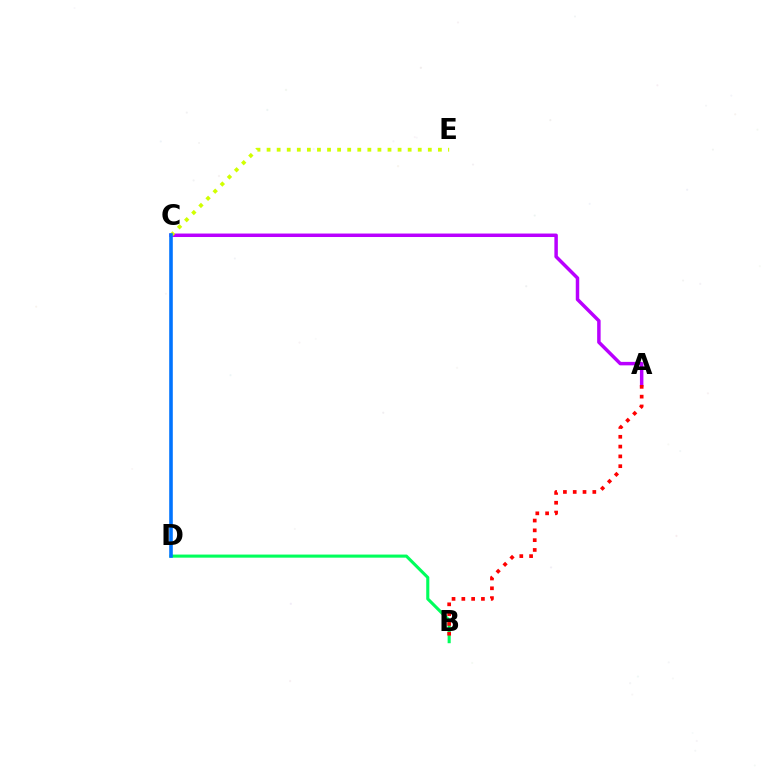{('B', 'D'): [{'color': '#00ff5c', 'line_style': 'solid', 'thickness': 2.22}], ('A', 'C'): [{'color': '#b900ff', 'line_style': 'solid', 'thickness': 2.5}], ('C', 'E'): [{'color': '#d1ff00', 'line_style': 'dotted', 'thickness': 2.74}], ('C', 'D'): [{'color': '#0074ff', 'line_style': 'solid', 'thickness': 2.58}], ('A', 'B'): [{'color': '#ff0000', 'line_style': 'dotted', 'thickness': 2.66}]}